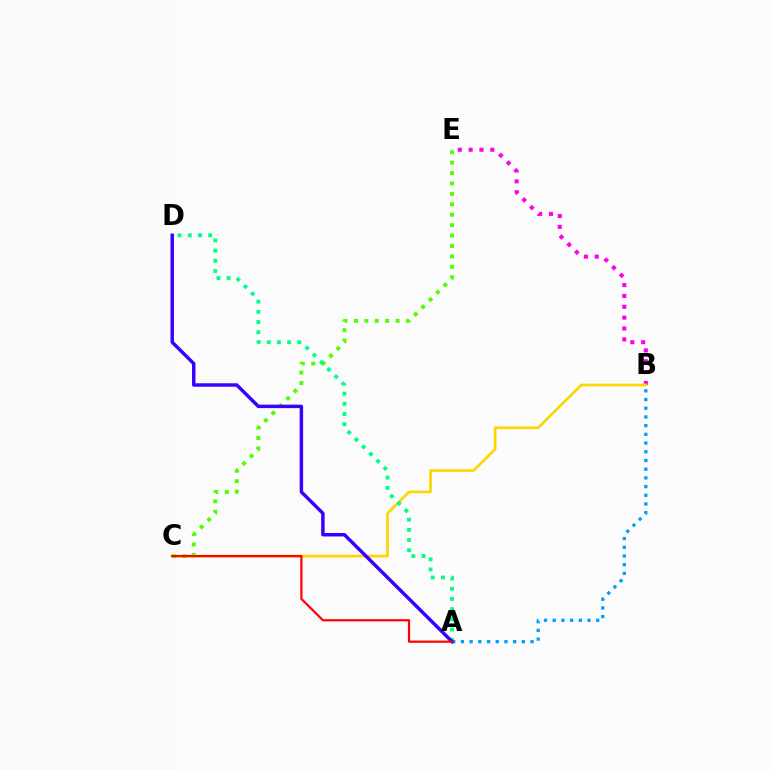{('B', 'E'): [{'color': '#ff00ed', 'line_style': 'dotted', 'thickness': 2.95}], ('A', 'B'): [{'color': '#009eff', 'line_style': 'dotted', 'thickness': 2.36}], ('C', 'E'): [{'color': '#4fff00', 'line_style': 'dotted', 'thickness': 2.83}], ('B', 'C'): [{'color': '#ffd500', 'line_style': 'solid', 'thickness': 1.93}], ('A', 'D'): [{'color': '#00ff86', 'line_style': 'dotted', 'thickness': 2.77}, {'color': '#3700ff', 'line_style': 'solid', 'thickness': 2.49}], ('A', 'C'): [{'color': '#ff0000', 'line_style': 'solid', 'thickness': 1.58}]}